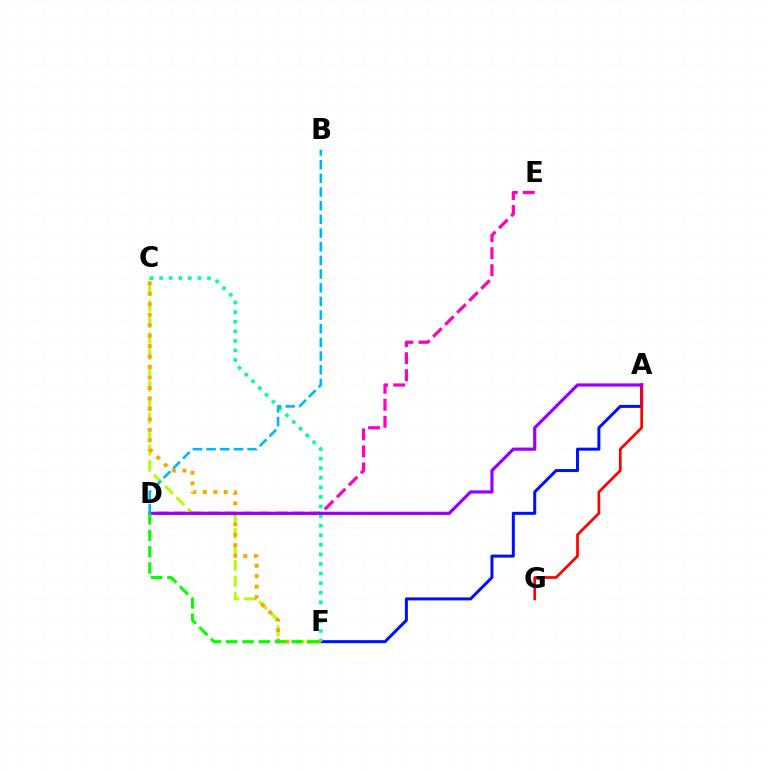{('C', 'F'): [{'color': '#b3ff00', 'line_style': 'dashed', 'thickness': 2.17}, {'color': '#00ff9d', 'line_style': 'dotted', 'thickness': 2.6}, {'color': '#ffa500', 'line_style': 'dotted', 'thickness': 2.84}], ('A', 'F'): [{'color': '#0010ff', 'line_style': 'solid', 'thickness': 2.16}], ('D', 'E'): [{'color': '#ff00bd', 'line_style': 'dashed', 'thickness': 2.31}], ('A', 'G'): [{'color': '#ff0000', 'line_style': 'solid', 'thickness': 1.96}], ('A', 'D'): [{'color': '#9b00ff', 'line_style': 'solid', 'thickness': 2.3}], ('D', 'F'): [{'color': '#08ff00', 'line_style': 'dashed', 'thickness': 2.22}], ('B', 'D'): [{'color': '#00b5ff', 'line_style': 'dashed', 'thickness': 1.86}]}